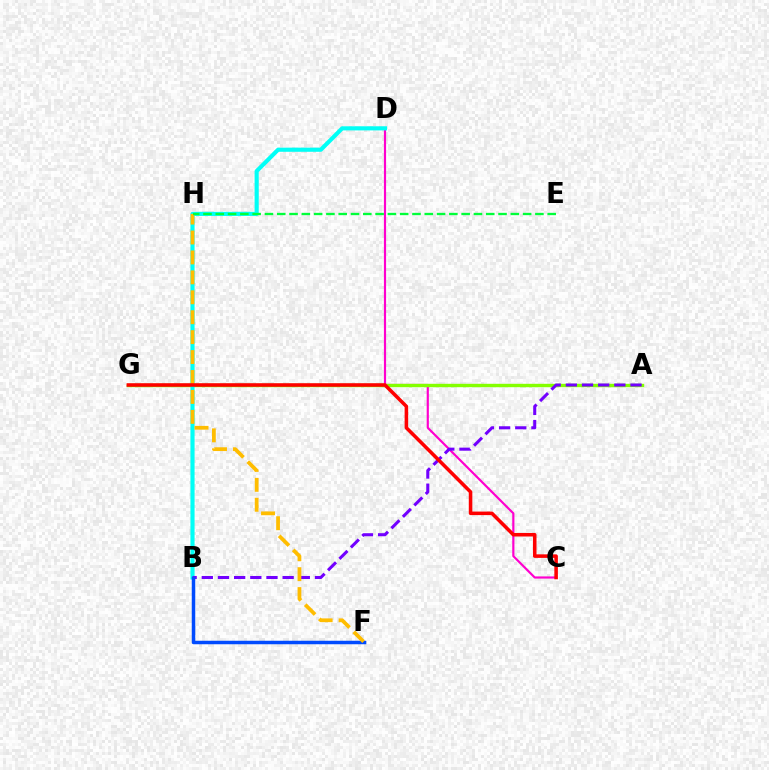{('C', 'D'): [{'color': '#ff00cf', 'line_style': 'solid', 'thickness': 1.57}], ('A', 'G'): [{'color': '#84ff00', 'line_style': 'solid', 'thickness': 2.44}], ('B', 'D'): [{'color': '#00fff6', 'line_style': 'solid', 'thickness': 2.97}], ('A', 'B'): [{'color': '#7200ff', 'line_style': 'dashed', 'thickness': 2.2}], ('B', 'F'): [{'color': '#004bff', 'line_style': 'solid', 'thickness': 2.51}], ('F', 'H'): [{'color': '#ffbd00', 'line_style': 'dashed', 'thickness': 2.71}], ('C', 'G'): [{'color': '#ff0000', 'line_style': 'solid', 'thickness': 2.55}], ('E', 'H'): [{'color': '#00ff39', 'line_style': 'dashed', 'thickness': 1.67}]}